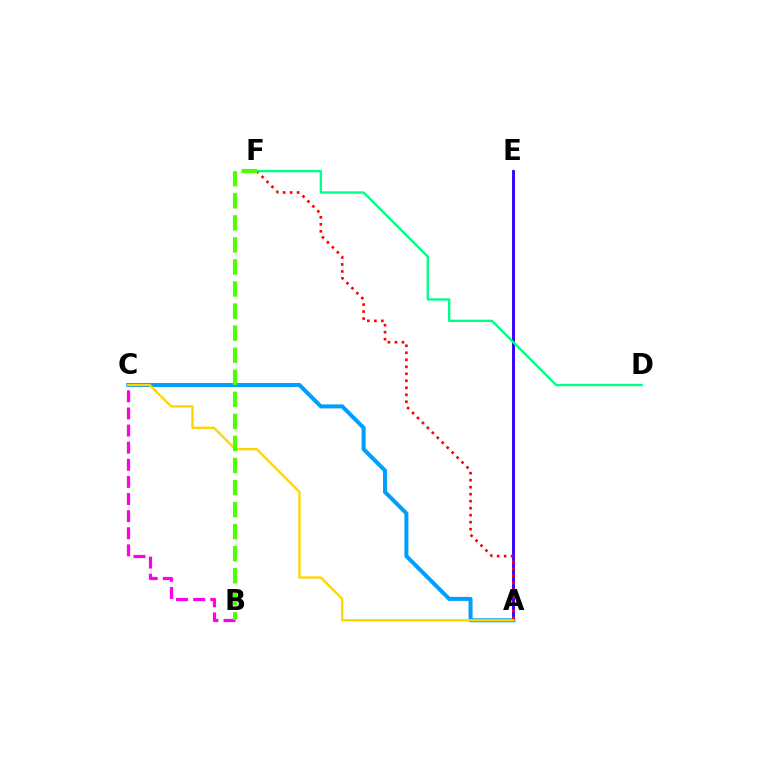{('A', 'E'): [{'color': '#3700ff', 'line_style': 'solid', 'thickness': 2.08}], ('A', 'C'): [{'color': '#009eff', 'line_style': 'solid', 'thickness': 2.89}, {'color': '#ffd500', 'line_style': 'solid', 'thickness': 1.67}], ('B', 'C'): [{'color': '#ff00ed', 'line_style': 'dashed', 'thickness': 2.33}], ('A', 'F'): [{'color': '#ff0000', 'line_style': 'dotted', 'thickness': 1.9}], ('D', 'F'): [{'color': '#00ff86', 'line_style': 'solid', 'thickness': 1.68}], ('B', 'F'): [{'color': '#4fff00', 'line_style': 'dashed', 'thickness': 3.0}]}